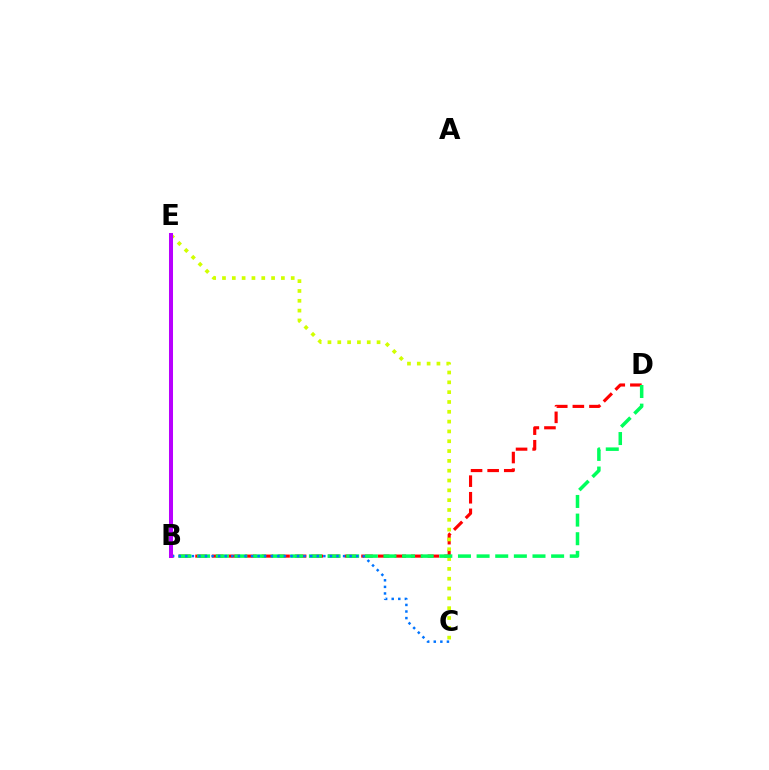{('B', 'D'): [{'color': '#ff0000', 'line_style': 'dashed', 'thickness': 2.25}, {'color': '#00ff5c', 'line_style': 'dashed', 'thickness': 2.53}], ('C', 'E'): [{'color': '#d1ff00', 'line_style': 'dotted', 'thickness': 2.67}], ('B', 'C'): [{'color': '#0074ff', 'line_style': 'dotted', 'thickness': 1.79}], ('B', 'E'): [{'color': '#b900ff', 'line_style': 'solid', 'thickness': 2.89}]}